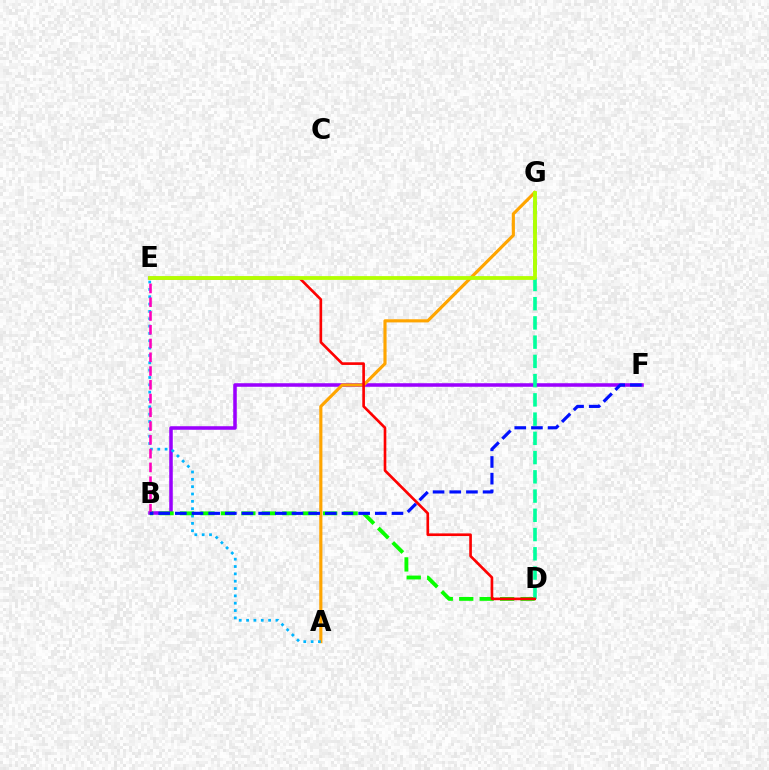{('B', 'F'): [{'color': '#9b00ff', 'line_style': 'solid', 'thickness': 2.55}, {'color': '#0010ff', 'line_style': 'dashed', 'thickness': 2.26}], ('A', 'G'): [{'color': '#ffa500', 'line_style': 'solid', 'thickness': 2.27}], ('A', 'E'): [{'color': '#00b5ff', 'line_style': 'dotted', 'thickness': 1.99}], ('B', 'D'): [{'color': '#08ff00', 'line_style': 'dashed', 'thickness': 2.78}], ('B', 'E'): [{'color': '#ff00bd', 'line_style': 'dashed', 'thickness': 1.87}], ('D', 'G'): [{'color': '#00ff9d', 'line_style': 'dashed', 'thickness': 2.61}], ('D', 'E'): [{'color': '#ff0000', 'line_style': 'solid', 'thickness': 1.91}], ('E', 'G'): [{'color': '#b3ff00', 'line_style': 'solid', 'thickness': 2.73}]}